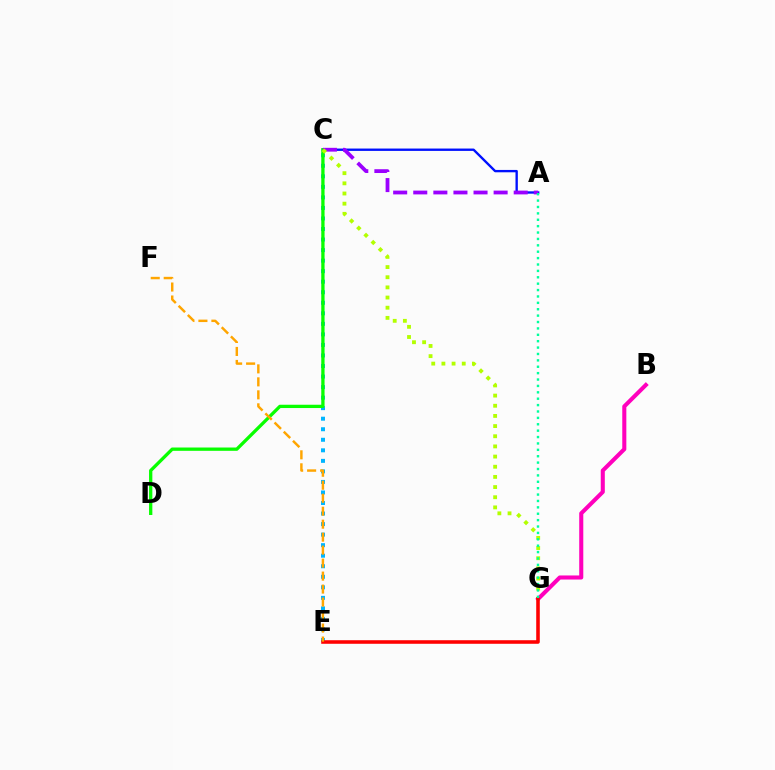{('A', 'C'): [{'color': '#0010ff', 'line_style': 'solid', 'thickness': 1.7}, {'color': '#9b00ff', 'line_style': 'dashed', 'thickness': 2.73}], ('C', 'E'): [{'color': '#00b5ff', 'line_style': 'dotted', 'thickness': 2.86}], ('C', 'D'): [{'color': '#08ff00', 'line_style': 'solid', 'thickness': 2.38}], ('C', 'G'): [{'color': '#b3ff00', 'line_style': 'dotted', 'thickness': 2.76}], ('B', 'G'): [{'color': '#ff00bd', 'line_style': 'solid', 'thickness': 2.93}], ('E', 'G'): [{'color': '#ff0000', 'line_style': 'solid', 'thickness': 2.56}], ('E', 'F'): [{'color': '#ffa500', 'line_style': 'dashed', 'thickness': 1.76}], ('A', 'G'): [{'color': '#00ff9d', 'line_style': 'dotted', 'thickness': 1.74}]}